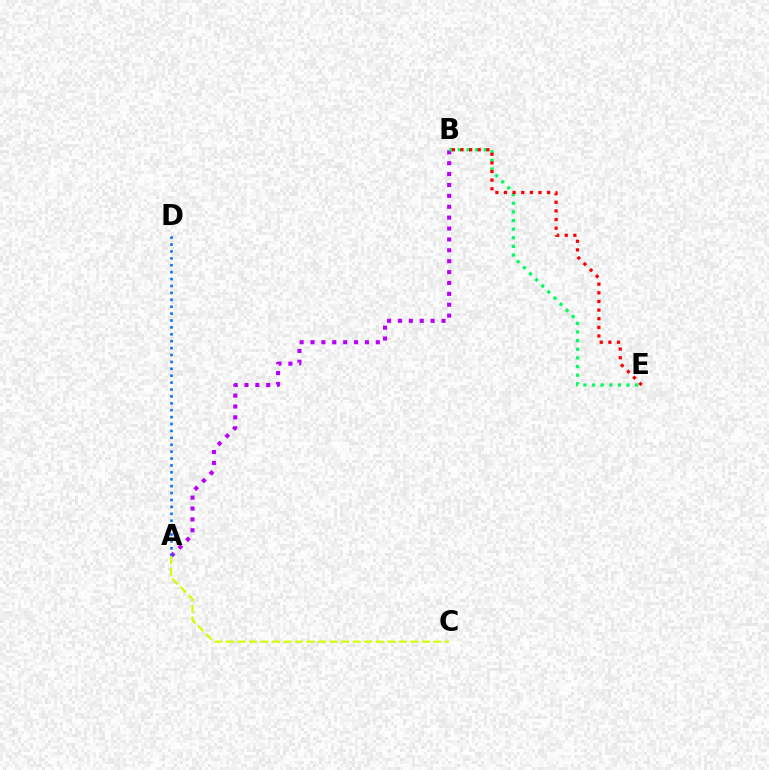{('A', 'B'): [{'color': '#b900ff', 'line_style': 'dotted', 'thickness': 2.96}], ('B', 'E'): [{'color': '#00ff5c', 'line_style': 'dotted', 'thickness': 2.34}, {'color': '#ff0000', 'line_style': 'dotted', 'thickness': 2.34}], ('A', 'D'): [{'color': '#0074ff', 'line_style': 'dotted', 'thickness': 1.88}], ('A', 'C'): [{'color': '#d1ff00', 'line_style': 'dashed', 'thickness': 1.57}]}